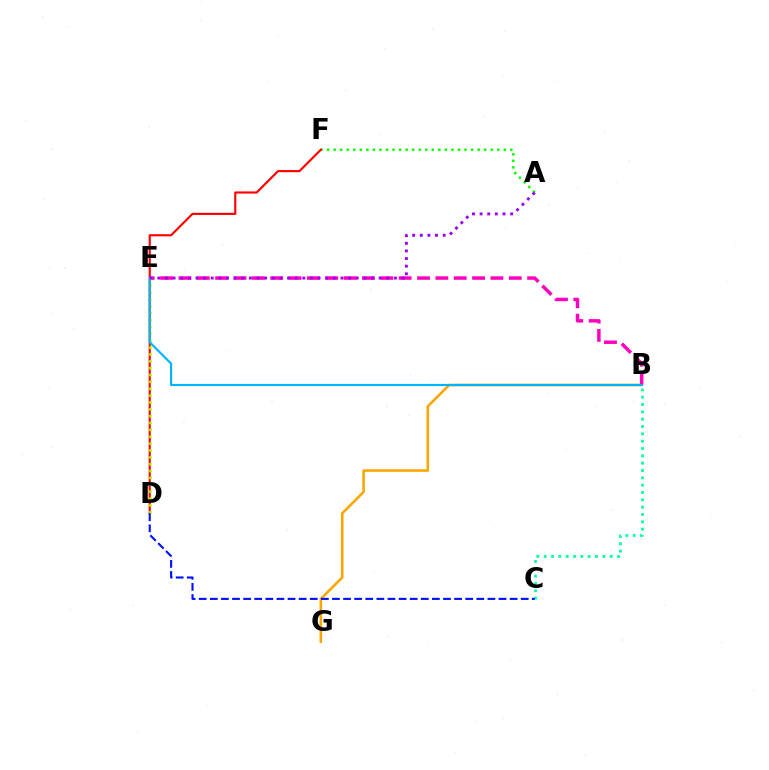{('B', 'C'): [{'color': '#00ff9d', 'line_style': 'dotted', 'thickness': 1.99}], ('A', 'F'): [{'color': '#08ff00', 'line_style': 'dotted', 'thickness': 1.78}], ('B', 'G'): [{'color': '#ffa500', 'line_style': 'solid', 'thickness': 1.85}], ('B', 'E'): [{'color': '#ff00bd', 'line_style': 'dashed', 'thickness': 2.49}, {'color': '#00b5ff', 'line_style': 'solid', 'thickness': 1.56}], ('D', 'F'): [{'color': '#ff0000', 'line_style': 'solid', 'thickness': 1.54}], ('D', 'E'): [{'color': '#b3ff00', 'line_style': 'dotted', 'thickness': 1.86}], ('A', 'E'): [{'color': '#9b00ff', 'line_style': 'dotted', 'thickness': 2.07}], ('C', 'D'): [{'color': '#0010ff', 'line_style': 'dashed', 'thickness': 1.51}]}